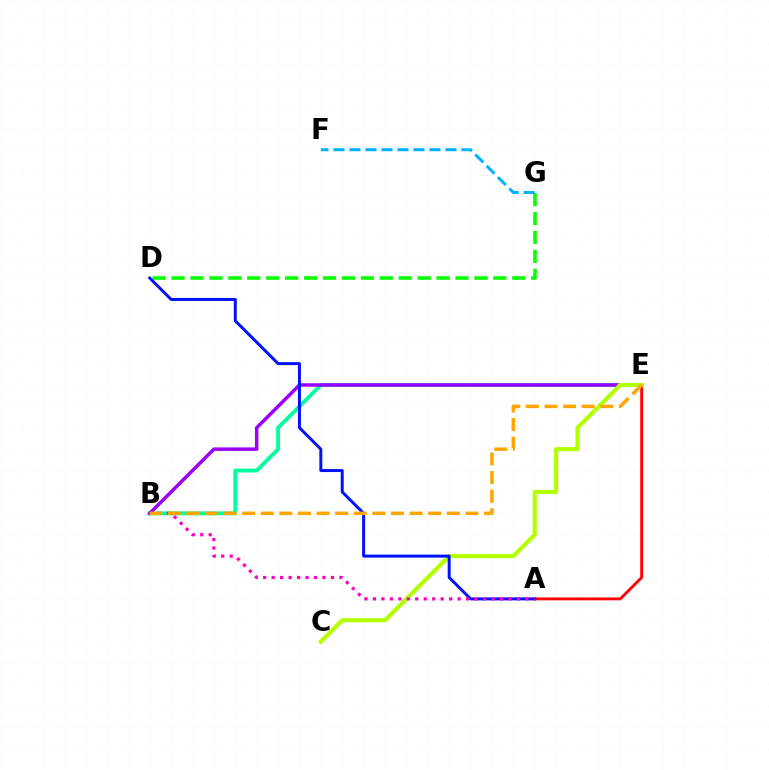{('B', 'E'): [{'color': '#00ff9d', 'line_style': 'solid', 'thickness': 2.79}, {'color': '#9b00ff', 'line_style': 'solid', 'thickness': 2.52}, {'color': '#ffa500', 'line_style': 'dashed', 'thickness': 2.53}], ('A', 'E'): [{'color': '#ff0000', 'line_style': 'solid', 'thickness': 2.06}], ('D', 'G'): [{'color': '#08ff00', 'line_style': 'dashed', 'thickness': 2.57}], ('C', 'E'): [{'color': '#b3ff00', 'line_style': 'solid', 'thickness': 2.99}], ('F', 'G'): [{'color': '#00b5ff', 'line_style': 'dashed', 'thickness': 2.17}], ('A', 'D'): [{'color': '#0010ff', 'line_style': 'solid', 'thickness': 2.14}], ('A', 'B'): [{'color': '#ff00bd', 'line_style': 'dotted', 'thickness': 2.3}]}